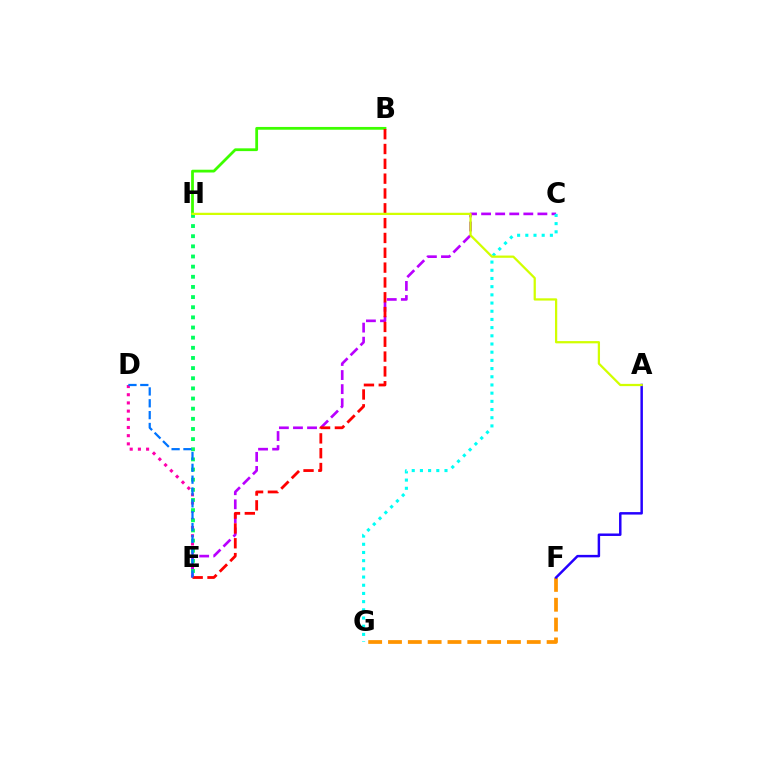{('B', 'H'): [{'color': '#3dff00', 'line_style': 'solid', 'thickness': 2.0}], ('F', 'G'): [{'color': '#ff9400', 'line_style': 'dashed', 'thickness': 2.69}], ('D', 'E'): [{'color': '#ff00ac', 'line_style': 'dotted', 'thickness': 2.22}, {'color': '#0074ff', 'line_style': 'dashed', 'thickness': 1.61}], ('C', 'E'): [{'color': '#b900ff', 'line_style': 'dashed', 'thickness': 1.91}], ('B', 'E'): [{'color': '#ff0000', 'line_style': 'dashed', 'thickness': 2.01}], ('A', 'F'): [{'color': '#2500ff', 'line_style': 'solid', 'thickness': 1.78}], ('C', 'G'): [{'color': '#00fff6', 'line_style': 'dotted', 'thickness': 2.23}], ('E', 'H'): [{'color': '#00ff5c', 'line_style': 'dotted', 'thickness': 2.76}], ('A', 'H'): [{'color': '#d1ff00', 'line_style': 'solid', 'thickness': 1.62}]}